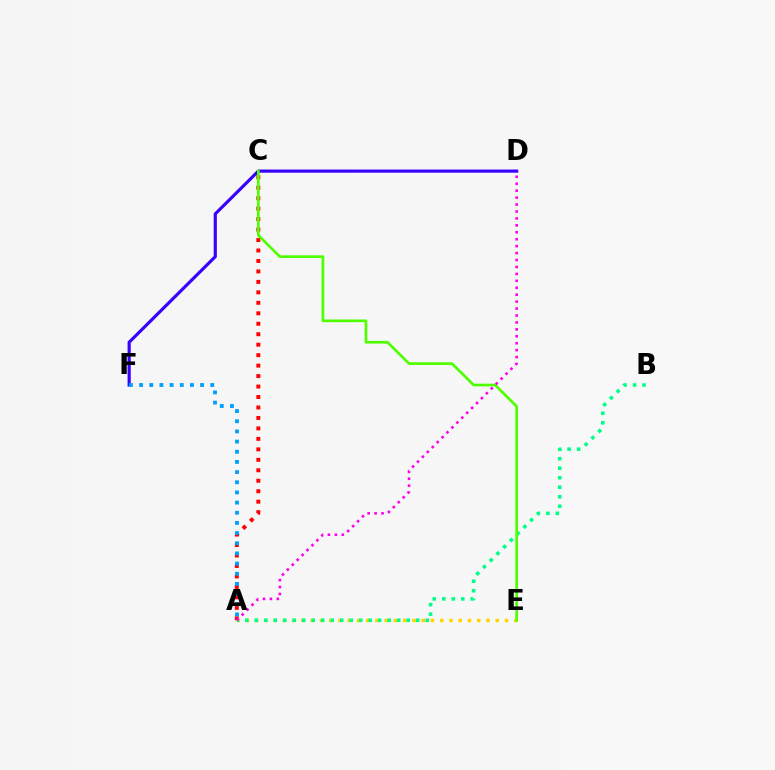{('D', 'F'): [{'color': '#3700ff', 'line_style': 'solid', 'thickness': 2.28}], ('A', 'E'): [{'color': '#ffd500', 'line_style': 'dotted', 'thickness': 2.51}], ('A', 'C'): [{'color': '#ff0000', 'line_style': 'dotted', 'thickness': 2.84}], ('A', 'B'): [{'color': '#00ff86', 'line_style': 'dotted', 'thickness': 2.58}], ('C', 'E'): [{'color': '#4fff00', 'line_style': 'solid', 'thickness': 1.94}], ('A', 'F'): [{'color': '#009eff', 'line_style': 'dotted', 'thickness': 2.76}], ('A', 'D'): [{'color': '#ff00ed', 'line_style': 'dotted', 'thickness': 1.88}]}